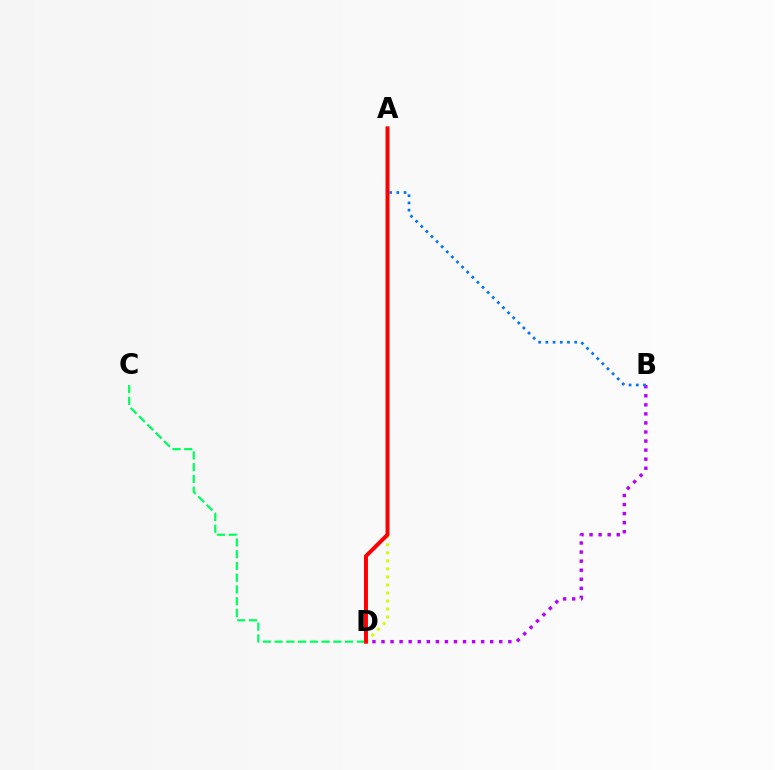{('C', 'D'): [{'color': '#00ff5c', 'line_style': 'dashed', 'thickness': 1.6}], ('B', 'D'): [{'color': '#b900ff', 'line_style': 'dotted', 'thickness': 2.46}], ('A', 'D'): [{'color': '#d1ff00', 'line_style': 'dotted', 'thickness': 2.18}, {'color': '#ff0000', 'line_style': 'solid', 'thickness': 2.85}], ('A', 'B'): [{'color': '#0074ff', 'line_style': 'dotted', 'thickness': 1.96}]}